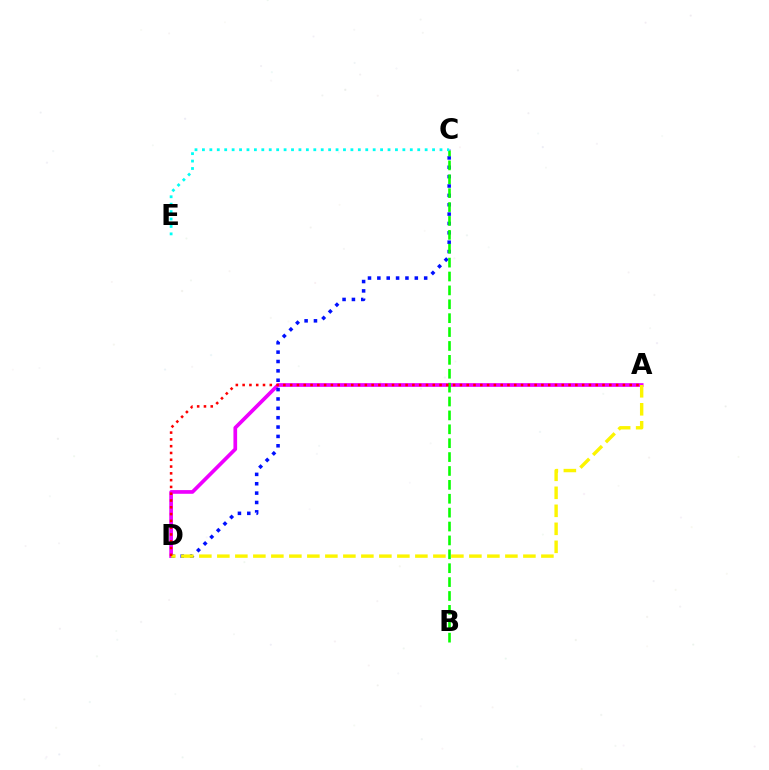{('A', 'D'): [{'color': '#ee00ff', 'line_style': 'solid', 'thickness': 2.66}, {'color': '#fcf500', 'line_style': 'dashed', 'thickness': 2.45}, {'color': '#ff0000', 'line_style': 'dotted', 'thickness': 1.84}], ('C', 'D'): [{'color': '#0010ff', 'line_style': 'dotted', 'thickness': 2.54}], ('B', 'C'): [{'color': '#08ff00', 'line_style': 'dashed', 'thickness': 1.89}], ('C', 'E'): [{'color': '#00fff6', 'line_style': 'dotted', 'thickness': 2.02}]}